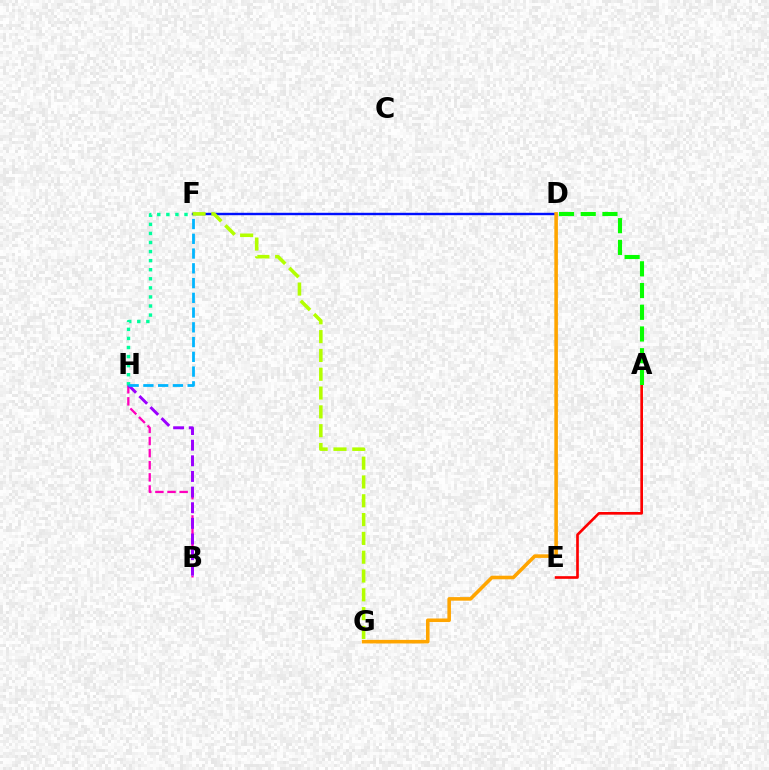{('A', 'E'): [{'color': '#ff0000', 'line_style': 'solid', 'thickness': 1.92}], ('B', 'H'): [{'color': '#ff00bd', 'line_style': 'dashed', 'thickness': 1.65}, {'color': '#9b00ff', 'line_style': 'dashed', 'thickness': 2.12}], ('D', 'F'): [{'color': '#0010ff', 'line_style': 'solid', 'thickness': 1.74}], ('F', 'G'): [{'color': '#b3ff00', 'line_style': 'dashed', 'thickness': 2.56}], ('F', 'H'): [{'color': '#00ff9d', 'line_style': 'dotted', 'thickness': 2.46}, {'color': '#00b5ff', 'line_style': 'dashed', 'thickness': 2.0}], ('A', 'D'): [{'color': '#08ff00', 'line_style': 'dashed', 'thickness': 2.95}], ('D', 'G'): [{'color': '#ffa500', 'line_style': 'solid', 'thickness': 2.58}]}